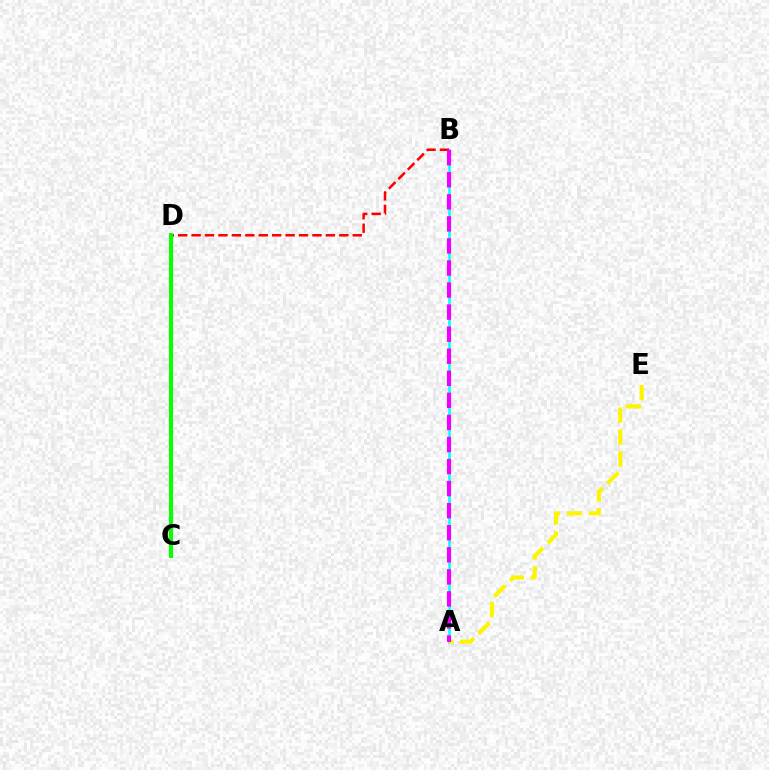{('C', 'D'): [{'color': '#0010ff', 'line_style': 'dotted', 'thickness': 2.95}, {'color': '#08ff00', 'line_style': 'solid', 'thickness': 2.93}], ('A', 'B'): [{'color': '#00fff6', 'line_style': 'solid', 'thickness': 1.83}, {'color': '#ee00ff', 'line_style': 'dashed', 'thickness': 3.0}], ('A', 'E'): [{'color': '#fcf500', 'line_style': 'dashed', 'thickness': 2.98}], ('B', 'D'): [{'color': '#ff0000', 'line_style': 'dashed', 'thickness': 1.82}]}